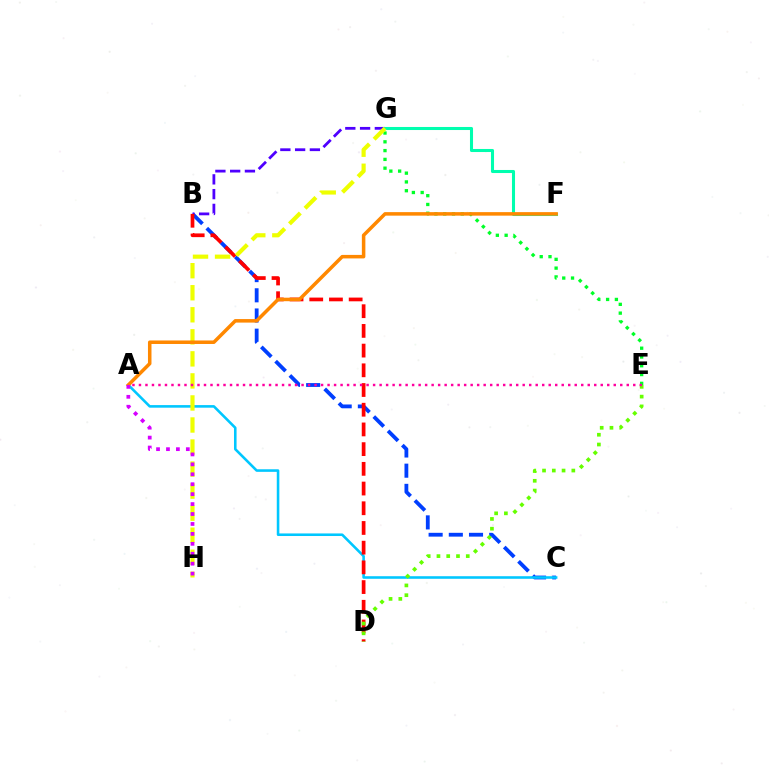{('B', 'C'): [{'color': '#003fff', 'line_style': 'dashed', 'thickness': 2.74}], ('B', 'G'): [{'color': '#4f00ff', 'line_style': 'dashed', 'thickness': 2.01}], ('A', 'C'): [{'color': '#00c7ff', 'line_style': 'solid', 'thickness': 1.86}], ('B', 'D'): [{'color': '#ff0000', 'line_style': 'dashed', 'thickness': 2.68}], ('F', 'G'): [{'color': '#00ffaf', 'line_style': 'solid', 'thickness': 2.2}], ('E', 'G'): [{'color': '#00ff27', 'line_style': 'dotted', 'thickness': 2.39}], ('G', 'H'): [{'color': '#eeff00', 'line_style': 'dashed', 'thickness': 2.99}], ('D', 'E'): [{'color': '#66ff00', 'line_style': 'dotted', 'thickness': 2.65}], ('A', 'F'): [{'color': '#ff8800', 'line_style': 'solid', 'thickness': 2.53}], ('A', 'E'): [{'color': '#ff00a0', 'line_style': 'dotted', 'thickness': 1.77}], ('A', 'H'): [{'color': '#d600ff', 'line_style': 'dotted', 'thickness': 2.7}]}